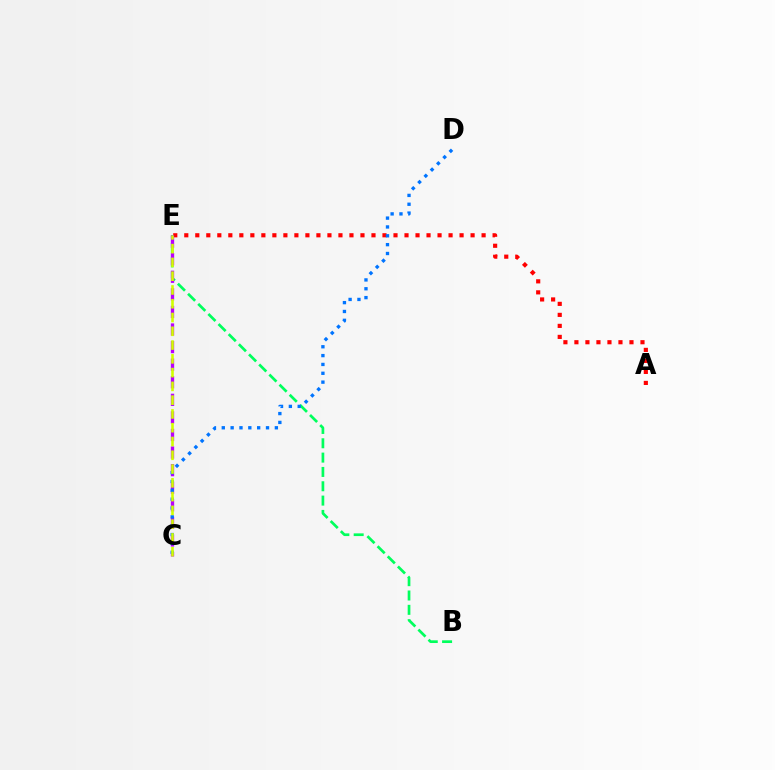{('A', 'E'): [{'color': '#ff0000', 'line_style': 'dotted', 'thickness': 2.99}], ('B', 'E'): [{'color': '#00ff5c', 'line_style': 'dashed', 'thickness': 1.95}], ('C', 'E'): [{'color': '#b900ff', 'line_style': 'dashed', 'thickness': 2.39}, {'color': '#d1ff00', 'line_style': 'dashed', 'thickness': 1.87}], ('C', 'D'): [{'color': '#0074ff', 'line_style': 'dotted', 'thickness': 2.4}]}